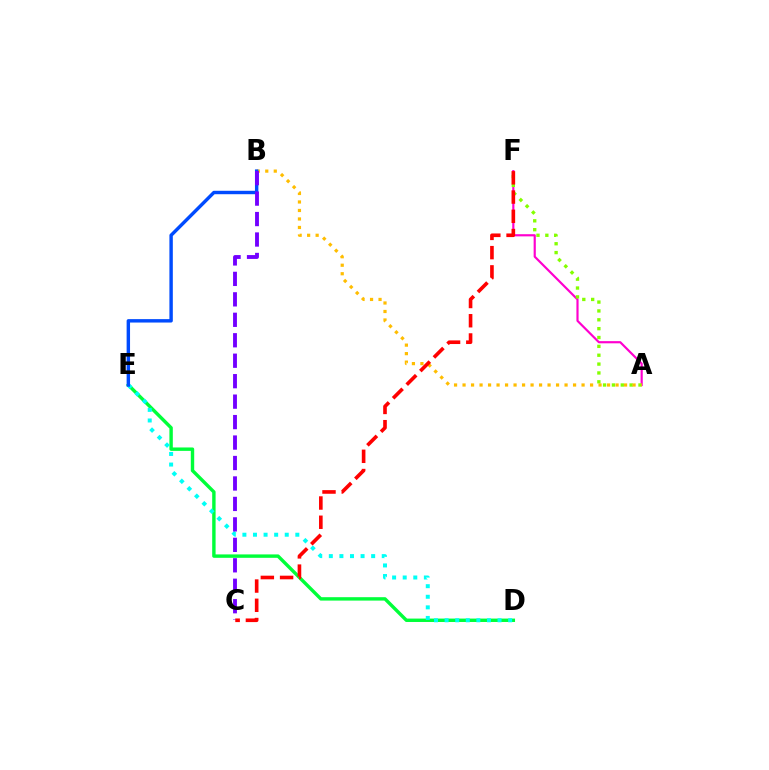{('A', 'F'): [{'color': '#ff00cf', 'line_style': 'solid', 'thickness': 1.56}, {'color': '#84ff00', 'line_style': 'dotted', 'thickness': 2.41}], ('D', 'E'): [{'color': '#00ff39', 'line_style': 'solid', 'thickness': 2.45}, {'color': '#00fff6', 'line_style': 'dotted', 'thickness': 2.88}], ('A', 'B'): [{'color': '#ffbd00', 'line_style': 'dotted', 'thickness': 2.31}], ('B', 'E'): [{'color': '#004bff', 'line_style': 'solid', 'thickness': 2.46}], ('B', 'C'): [{'color': '#7200ff', 'line_style': 'dashed', 'thickness': 2.78}], ('C', 'F'): [{'color': '#ff0000', 'line_style': 'dashed', 'thickness': 2.61}]}